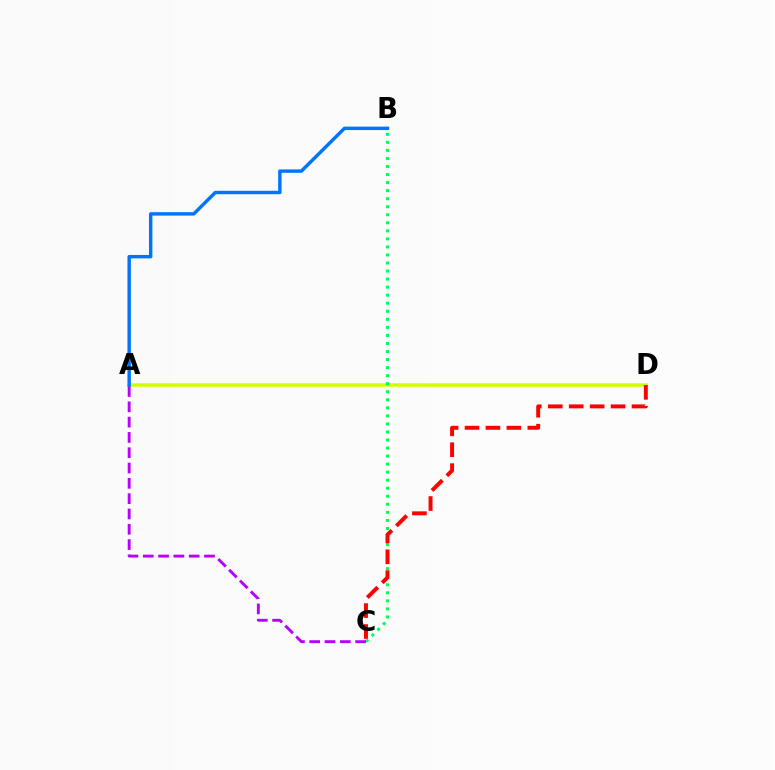{('A', 'D'): [{'color': '#d1ff00', 'line_style': 'solid', 'thickness': 2.52}], ('B', 'C'): [{'color': '#00ff5c', 'line_style': 'dotted', 'thickness': 2.19}], ('C', 'D'): [{'color': '#ff0000', 'line_style': 'dashed', 'thickness': 2.84}], ('A', 'C'): [{'color': '#b900ff', 'line_style': 'dashed', 'thickness': 2.08}], ('A', 'B'): [{'color': '#0074ff', 'line_style': 'solid', 'thickness': 2.46}]}